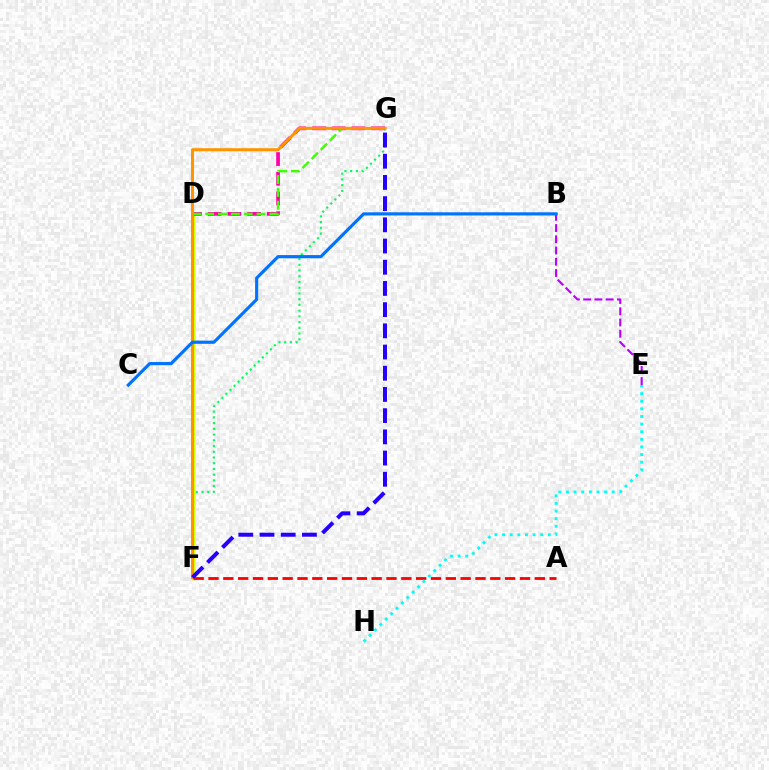{('F', 'G'): [{'color': '#00ff5c', 'line_style': 'dotted', 'thickness': 1.56}, {'color': '#ff9400', 'line_style': 'solid', 'thickness': 2.19}, {'color': '#2500ff', 'line_style': 'dashed', 'thickness': 2.88}], ('D', 'F'): [{'color': '#d1ff00', 'line_style': 'solid', 'thickness': 2.51}], ('A', 'F'): [{'color': '#ff0000', 'line_style': 'dashed', 'thickness': 2.01}], ('D', 'G'): [{'color': '#ff00ac', 'line_style': 'dashed', 'thickness': 2.68}, {'color': '#3dff00', 'line_style': 'dashed', 'thickness': 1.75}], ('B', 'E'): [{'color': '#b900ff', 'line_style': 'dashed', 'thickness': 1.53}], ('E', 'H'): [{'color': '#00fff6', 'line_style': 'dotted', 'thickness': 2.07}], ('B', 'C'): [{'color': '#0074ff', 'line_style': 'solid', 'thickness': 2.29}]}